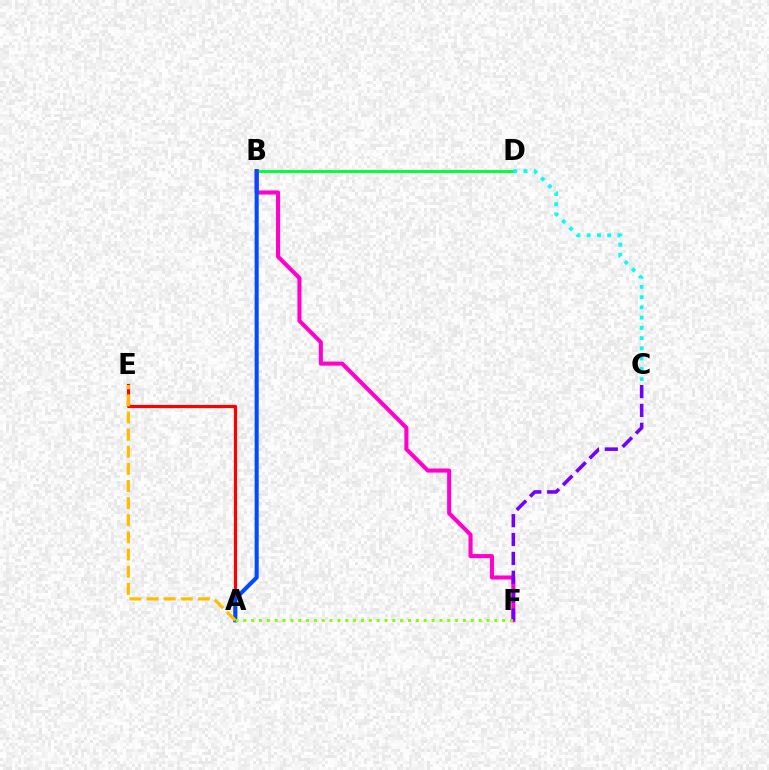{('B', 'F'): [{'color': '#ff00cf', 'line_style': 'solid', 'thickness': 2.94}], ('A', 'E'): [{'color': '#ff0000', 'line_style': 'solid', 'thickness': 2.29}, {'color': '#ffbd00', 'line_style': 'dashed', 'thickness': 2.33}], ('B', 'D'): [{'color': '#00ff39', 'line_style': 'solid', 'thickness': 2.11}], ('A', 'B'): [{'color': '#004bff', 'line_style': 'solid', 'thickness': 2.92}], ('C', 'F'): [{'color': '#7200ff', 'line_style': 'dashed', 'thickness': 2.56}], ('A', 'F'): [{'color': '#84ff00', 'line_style': 'dotted', 'thickness': 2.13}], ('C', 'D'): [{'color': '#00fff6', 'line_style': 'dotted', 'thickness': 2.78}]}